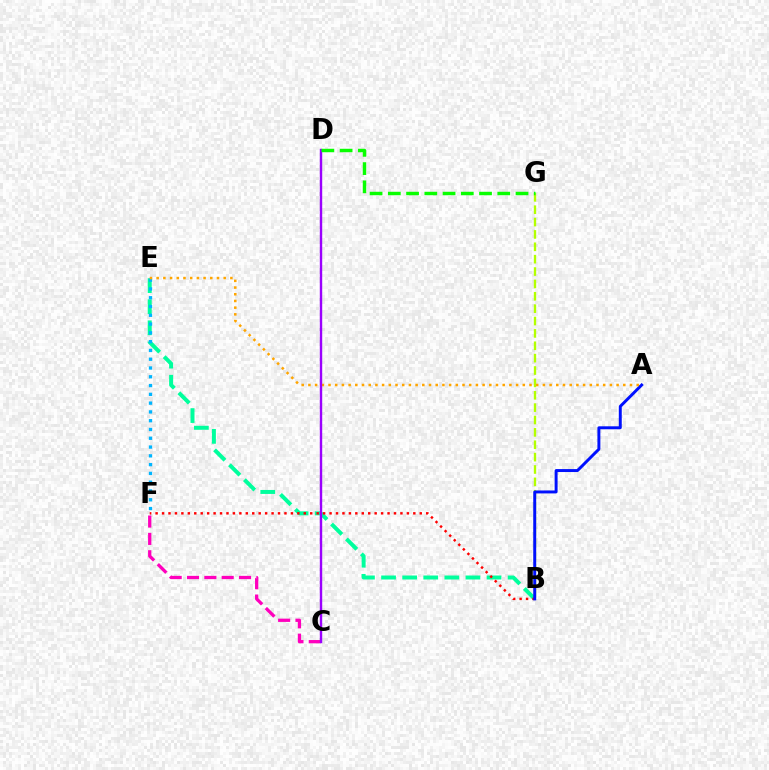{('C', 'F'): [{'color': '#ff00bd', 'line_style': 'dashed', 'thickness': 2.36}], ('B', 'G'): [{'color': '#b3ff00', 'line_style': 'dashed', 'thickness': 1.68}], ('B', 'E'): [{'color': '#00ff9d', 'line_style': 'dashed', 'thickness': 2.87}], ('E', 'F'): [{'color': '#00b5ff', 'line_style': 'dotted', 'thickness': 2.39}], ('B', 'F'): [{'color': '#ff0000', 'line_style': 'dotted', 'thickness': 1.75}], ('A', 'B'): [{'color': '#0010ff', 'line_style': 'solid', 'thickness': 2.12}], ('A', 'E'): [{'color': '#ffa500', 'line_style': 'dotted', 'thickness': 1.82}], ('C', 'D'): [{'color': '#9b00ff', 'line_style': 'solid', 'thickness': 1.73}], ('D', 'G'): [{'color': '#08ff00', 'line_style': 'dashed', 'thickness': 2.48}]}